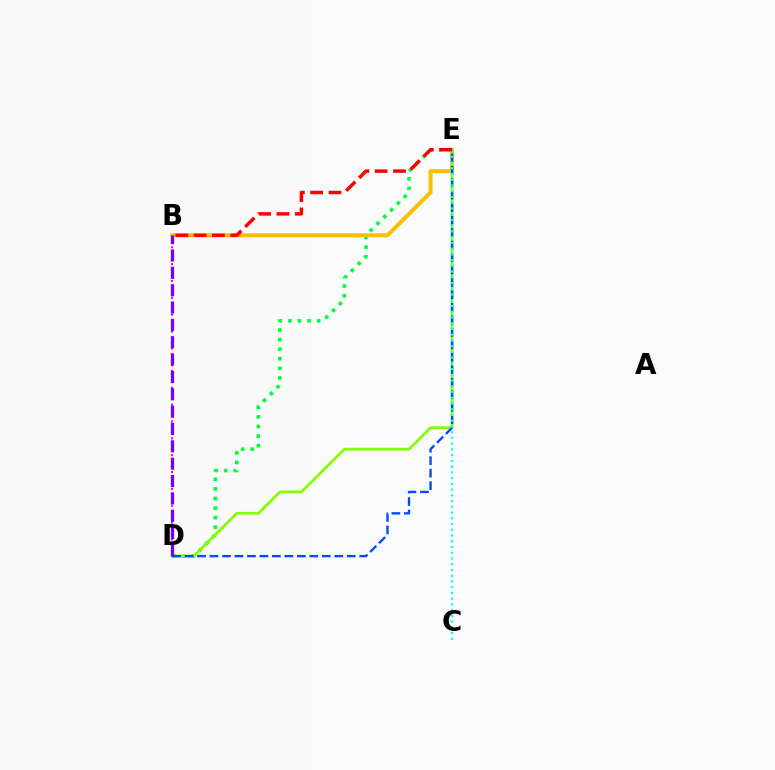{('D', 'E'): [{'color': '#00ff39', 'line_style': 'dotted', 'thickness': 2.61}, {'color': '#84ff00', 'line_style': 'solid', 'thickness': 2.01}, {'color': '#004bff', 'line_style': 'dashed', 'thickness': 1.69}], ('B', 'D'): [{'color': '#ff00cf', 'line_style': 'dotted', 'thickness': 1.53}, {'color': '#7200ff', 'line_style': 'dashed', 'thickness': 2.36}], ('B', 'E'): [{'color': '#ffbd00', 'line_style': 'solid', 'thickness': 2.85}, {'color': '#ff0000', 'line_style': 'dashed', 'thickness': 2.49}], ('C', 'E'): [{'color': '#00fff6', 'line_style': 'dotted', 'thickness': 1.56}]}